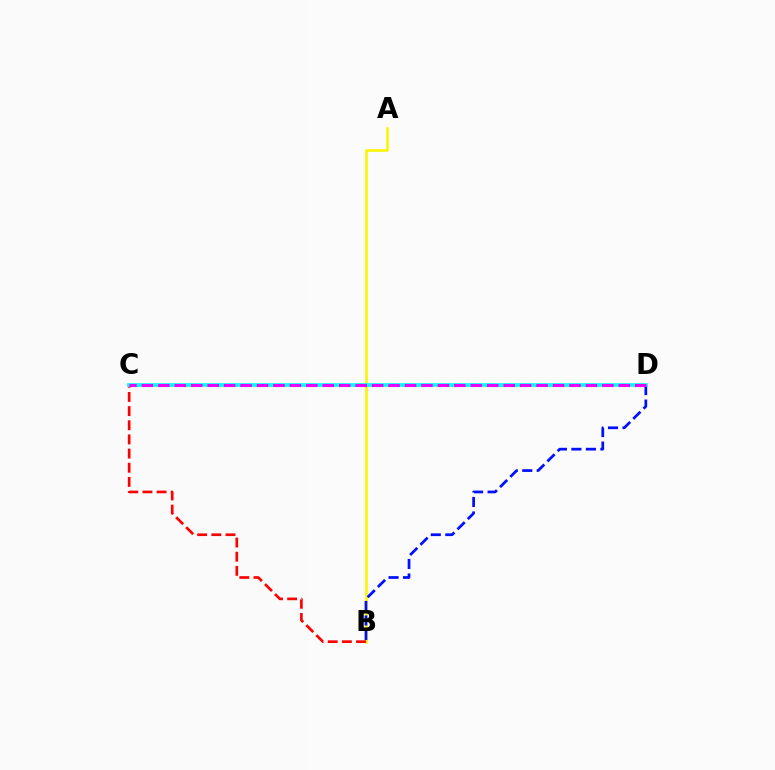{('A', 'B'): [{'color': '#fcf500', 'line_style': 'solid', 'thickness': 1.86}], ('B', 'D'): [{'color': '#0010ff', 'line_style': 'dashed', 'thickness': 1.97}], ('B', 'C'): [{'color': '#ff0000', 'line_style': 'dashed', 'thickness': 1.92}], ('C', 'D'): [{'color': '#08ff00', 'line_style': 'dotted', 'thickness': 1.9}, {'color': '#00fff6', 'line_style': 'solid', 'thickness': 2.66}, {'color': '#ee00ff', 'line_style': 'dashed', 'thickness': 2.23}]}